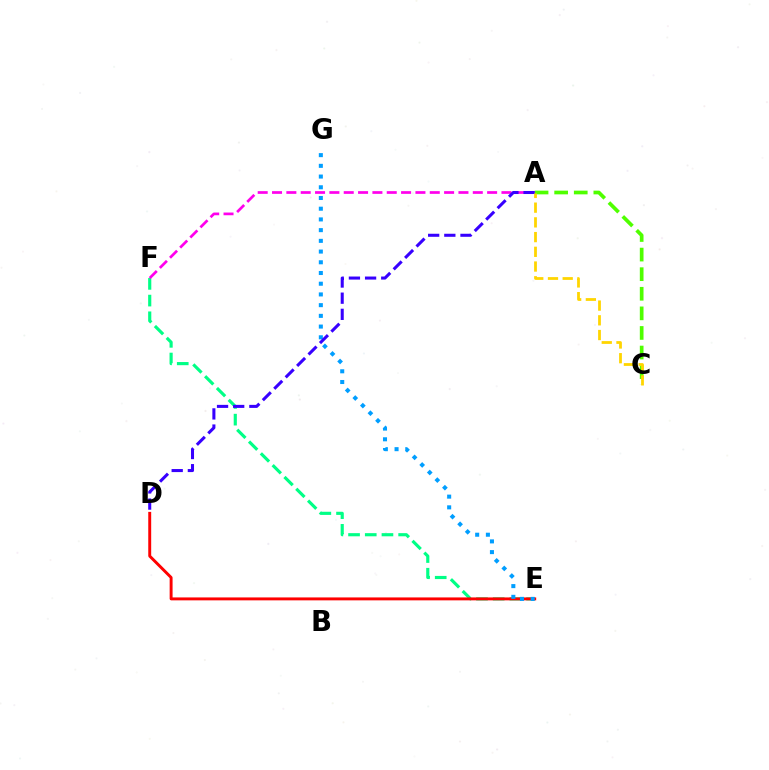{('E', 'F'): [{'color': '#00ff86', 'line_style': 'dashed', 'thickness': 2.27}], ('A', 'F'): [{'color': '#ff00ed', 'line_style': 'dashed', 'thickness': 1.95}], ('D', 'E'): [{'color': '#ff0000', 'line_style': 'solid', 'thickness': 2.11}], ('E', 'G'): [{'color': '#009eff', 'line_style': 'dotted', 'thickness': 2.91}], ('A', 'C'): [{'color': '#4fff00', 'line_style': 'dashed', 'thickness': 2.66}, {'color': '#ffd500', 'line_style': 'dashed', 'thickness': 2.0}], ('A', 'D'): [{'color': '#3700ff', 'line_style': 'dashed', 'thickness': 2.2}]}